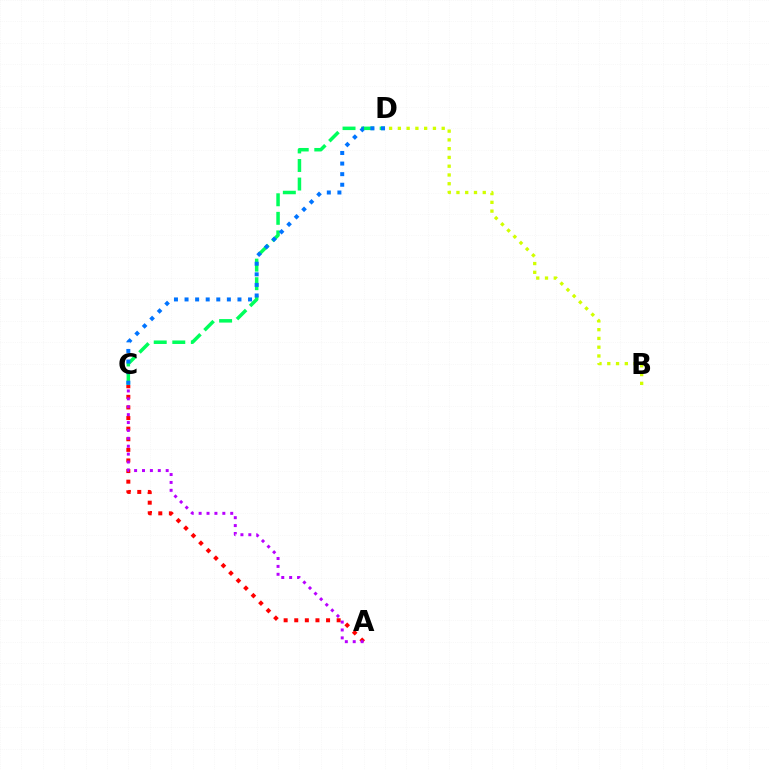{('B', 'D'): [{'color': '#d1ff00', 'line_style': 'dotted', 'thickness': 2.38}], ('C', 'D'): [{'color': '#00ff5c', 'line_style': 'dashed', 'thickness': 2.52}, {'color': '#0074ff', 'line_style': 'dotted', 'thickness': 2.88}], ('A', 'C'): [{'color': '#ff0000', 'line_style': 'dotted', 'thickness': 2.88}, {'color': '#b900ff', 'line_style': 'dotted', 'thickness': 2.15}]}